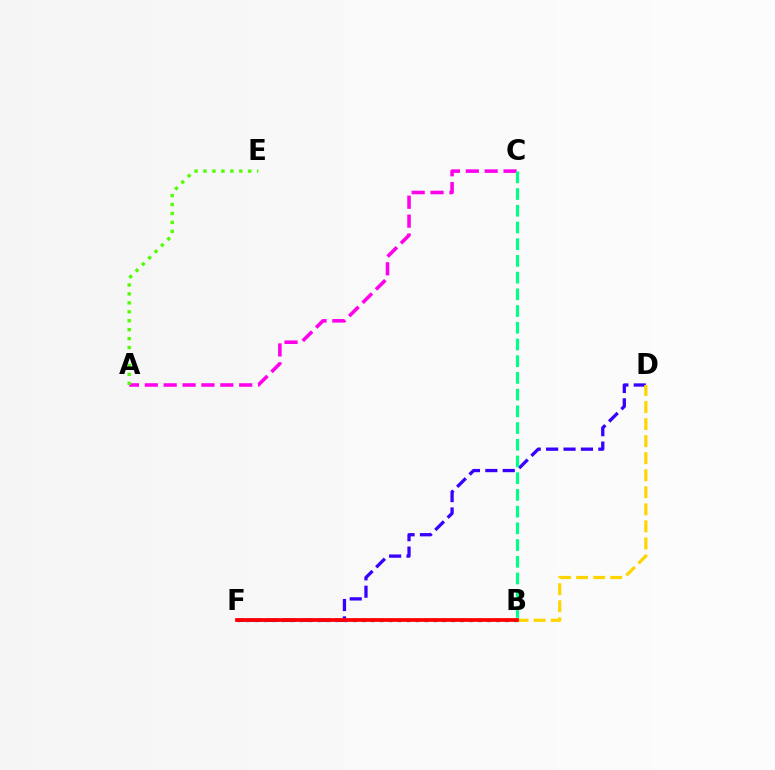{('D', 'F'): [{'color': '#3700ff', 'line_style': 'dashed', 'thickness': 2.36}], ('B', 'F'): [{'color': '#009eff', 'line_style': 'dotted', 'thickness': 2.43}, {'color': '#ff0000', 'line_style': 'solid', 'thickness': 2.7}], ('B', 'D'): [{'color': '#ffd500', 'line_style': 'dashed', 'thickness': 2.32}], ('A', 'C'): [{'color': '#ff00ed', 'line_style': 'dashed', 'thickness': 2.57}], ('B', 'C'): [{'color': '#00ff86', 'line_style': 'dashed', 'thickness': 2.27}], ('A', 'E'): [{'color': '#4fff00', 'line_style': 'dotted', 'thickness': 2.43}]}